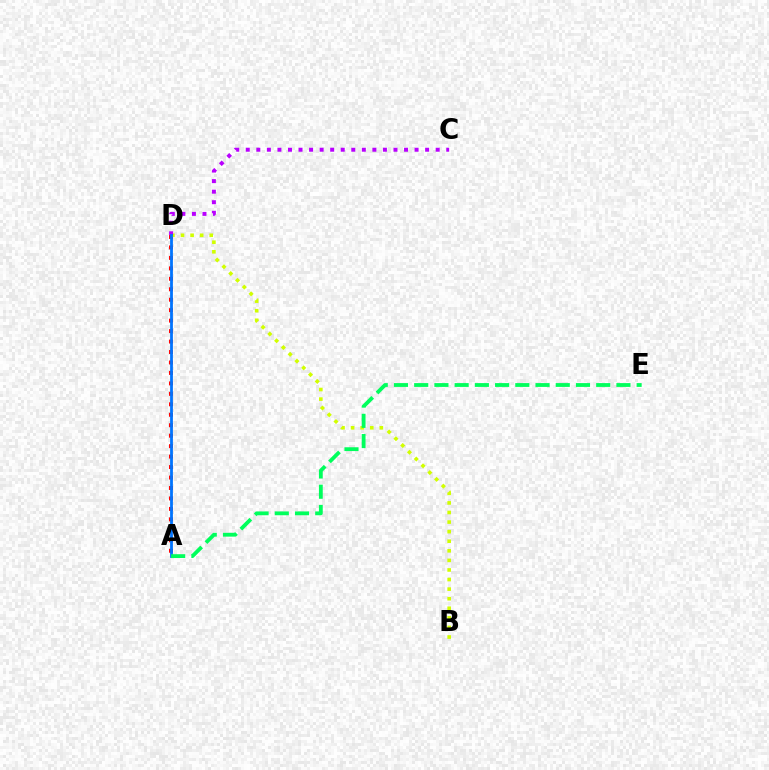{('A', 'D'): [{'color': '#ff0000', 'line_style': 'dotted', 'thickness': 2.84}, {'color': '#0074ff', 'line_style': 'solid', 'thickness': 2.01}], ('B', 'D'): [{'color': '#d1ff00', 'line_style': 'dotted', 'thickness': 2.6}], ('C', 'D'): [{'color': '#b900ff', 'line_style': 'dotted', 'thickness': 2.87}], ('A', 'E'): [{'color': '#00ff5c', 'line_style': 'dashed', 'thickness': 2.75}]}